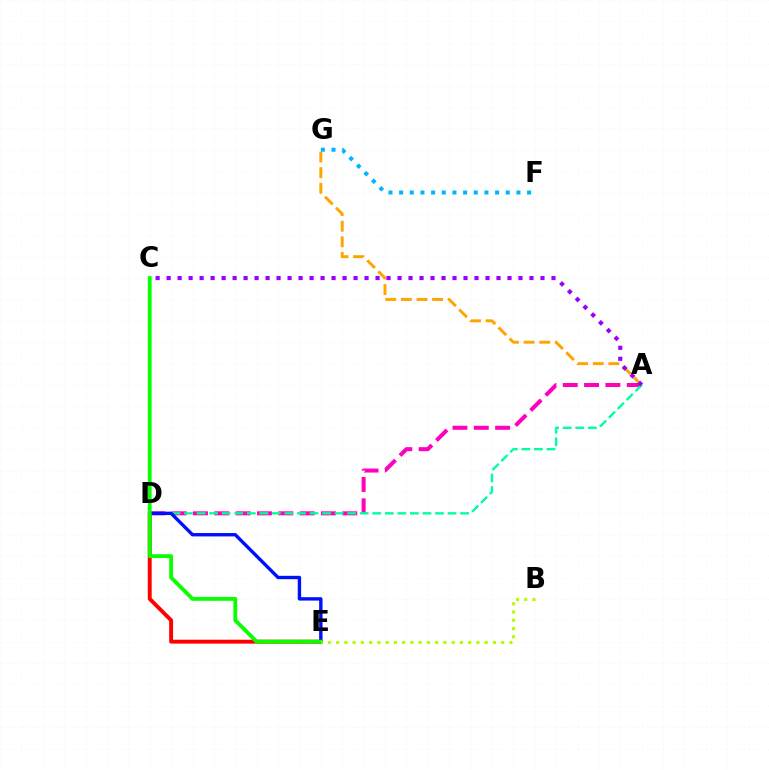{('A', 'D'): [{'color': '#ff00bd', 'line_style': 'dashed', 'thickness': 2.9}, {'color': '#00ff9d', 'line_style': 'dashed', 'thickness': 1.7}], ('A', 'G'): [{'color': '#ffa500', 'line_style': 'dashed', 'thickness': 2.12}], ('F', 'G'): [{'color': '#00b5ff', 'line_style': 'dotted', 'thickness': 2.9}], ('D', 'E'): [{'color': '#ff0000', 'line_style': 'solid', 'thickness': 2.81}, {'color': '#0010ff', 'line_style': 'solid', 'thickness': 2.43}], ('C', 'E'): [{'color': '#08ff00', 'line_style': 'solid', 'thickness': 2.75}], ('B', 'E'): [{'color': '#b3ff00', 'line_style': 'dotted', 'thickness': 2.24}], ('A', 'C'): [{'color': '#9b00ff', 'line_style': 'dotted', 'thickness': 2.99}]}